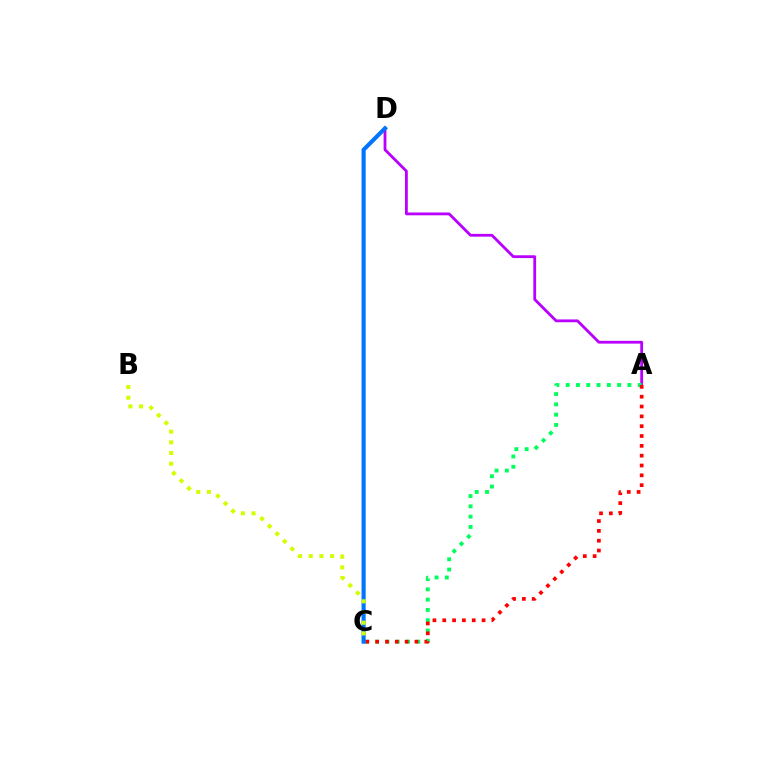{('A', 'D'): [{'color': '#b900ff', 'line_style': 'solid', 'thickness': 2.02}], ('A', 'C'): [{'color': '#00ff5c', 'line_style': 'dotted', 'thickness': 2.8}, {'color': '#ff0000', 'line_style': 'dotted', 'thickness': 2.67}], ('C', 'D'): [{'color': '#0074ff', 'line_style': 'solid', 'thickness': 2.96}], ('B', 'C'): [{'color': '#d1ff00', 'line_style': 'dotted', 'thickness': 2.91}]}